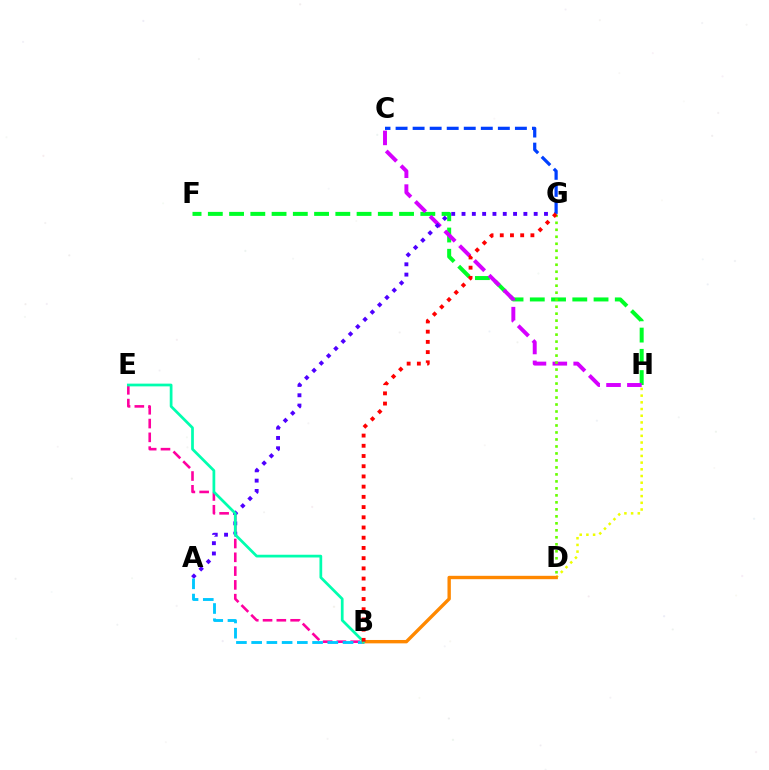{('F', 'H'): [{'color': '#00ff27', 'line_style': 'dashed', 'thickness': 2.89}], ('B', 'E'): [{'color': '#ff00a0', 'line_style': 'dashed', 'thickness': 1.87}, {'color': '#00ffaf', 'line_style': 'solid', 'thickness': 1.97}], ('C', 'H'): [{'color': '#d600ff', 'line_style': 'dashed', 'thickness': 2.83}], ('D', 'G'): [{'color': '#66ff00', 'line_style': 'dotted', 'thickness': 1.9}], ('A', 'G'): [{'color': '#4f00ff', 'line_style': 'dotted', 'thickness': 2.8}], ('D', 'H'): [{'color': '#eeff00', 'line_style': 'dotted', 'thickness': 1.82}], ('C', 'G'): [{'color': '#003fff', 'line_style': 'dashed', 'thickness': 2.32}], ('A', 'B'): [{'color': '#00c7ff', 'line_style': 'dashed', 'thickness': 2.07}], ('B', 'D'): [{'color': '#ff8800', 'line_style': 'solid', 'thickness': 2.43}], ('B', 'G'): [{'color': '#ff0000', 'line_style': 'dotted', 'thickness': 2.78}]}